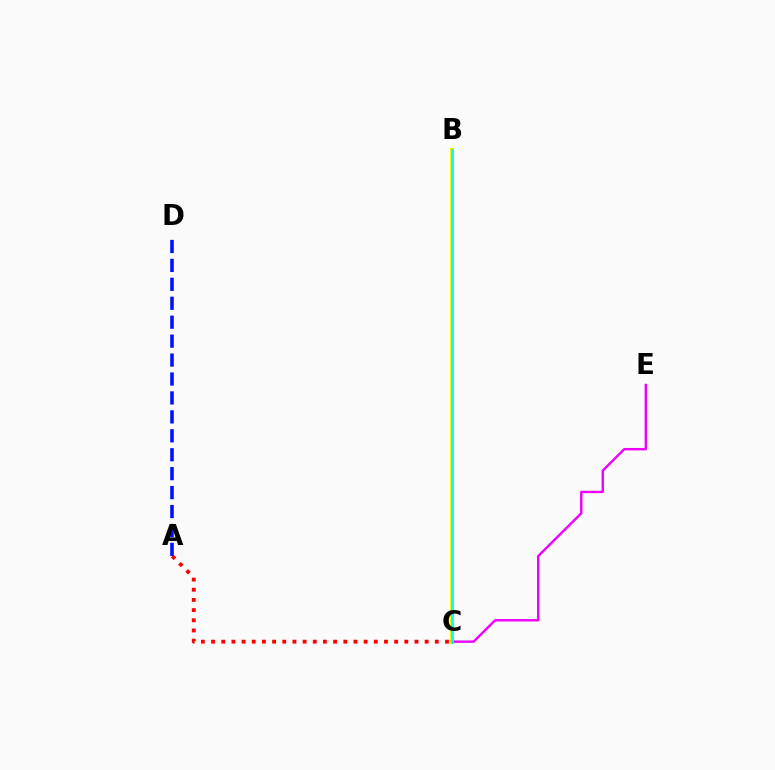{('B', 'C'): [{'color': '#08ff00', 'line_style': 'dotted', 'thickness': 2.1}, {'color': '#fcf500', 'line_style': 'solid', 'thickness': 2.93}, {'color': '#00fff6', 'line_style': 'solid', 'thickness': 2.0}], ('A', 'C'): [{'color': '#ff0000', 'line_style': 'dotted', 'thickness': 2.76}], ('A', 'D'): [{'color': '#0010ff', 'line_style': 'dashed', 'thickness': 2.57}], ('C', 'E'): [{'color': '#ee00ff', 'line_style': 'solid', 'thickness': 1.73}]}